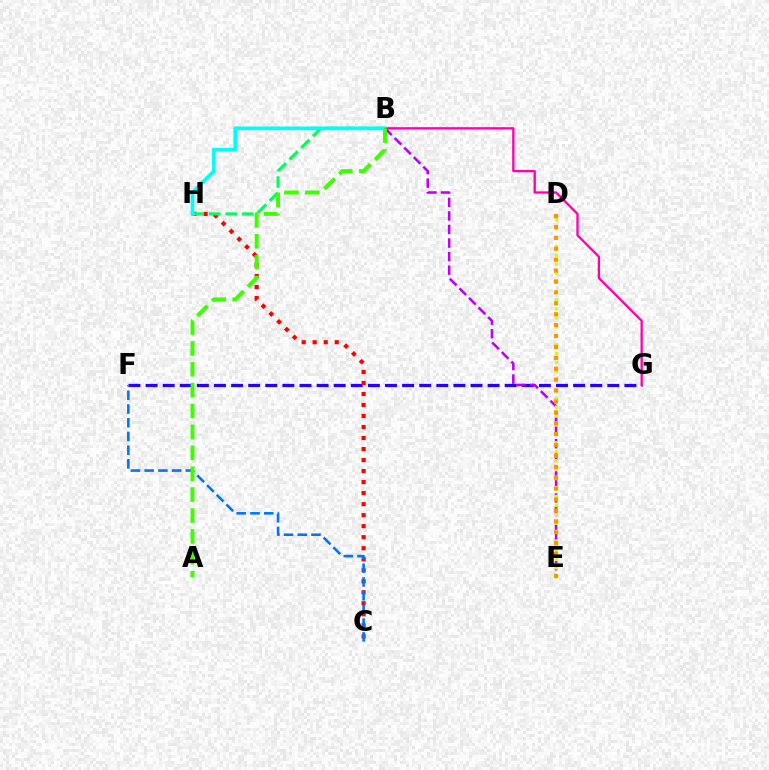{('F', 'G'): [{'color': '#2500ff', 'line_style': 'dashed', 'thickness': 2.32}], ('B', 'G'): [{'color': '#ff00ac', 'line_style': 'solid', 'thickness': 1.66}], ('C', 'H'): [{'color': '#ff0000', 'line_style': 'dotted', 'thickness': 2.99}], ('C', 'F'): [{'color': '#0074ff', 'line_style': 'dashed', 'thickness': 1.86}], ('B', 'H'): [{'color': '#00ff5c', 'line_style': 'dashed', 'thickness': 2.24}, {'color': '#00fff6', 'line_style': 'solid', 'thickness': 2.64}], ('B', 'E'): [{'color': '#b900ff', 'line_style': 'dashed', 'thickness': 1.84}], ('A', 'B'): [{'color': '#3dff00', 'line_style': 'dashed', 'thickness': 2.84}], ('D', 'E'): [{'color': '#d1ff00', 'line_style': 'dotted', 'thickness': 2.43}, {'color': '#ff9400', 'line_style': 'dotted', 'thickness': 2.96}]}